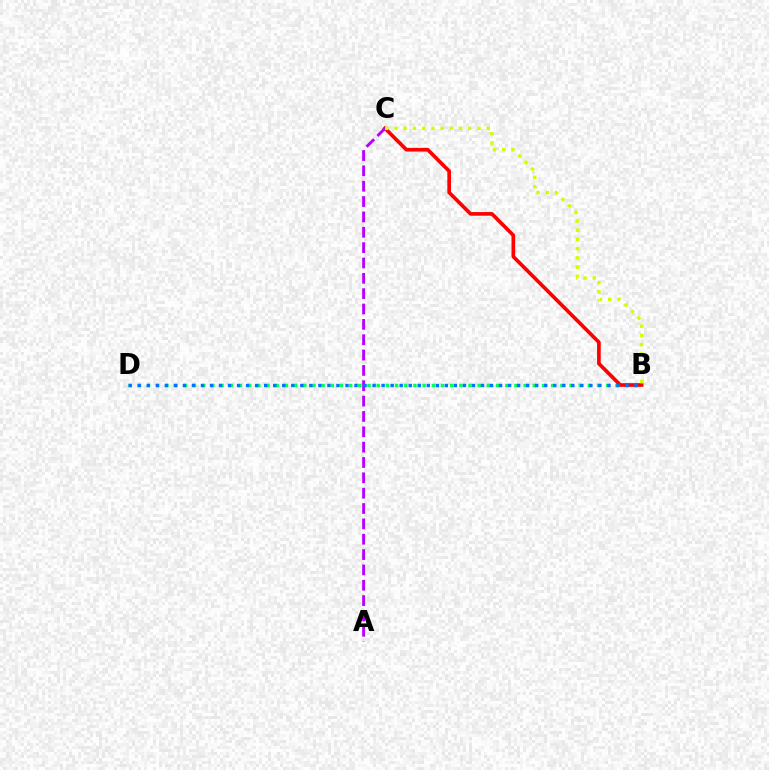{('B', 'D'): [{'color': '#00ff5c', 'line_style': 'dotted', 'thickness': 2.5}, {'color': '#0074ff', 'line_style': 'dotted', 'thickness': 2.45}], ('B', 'C'): [{'color': '#ff0000', 'line_style': 'solid', 'thickness': 2.64}, {'color': '#d1ff00', 'line_style': 'dotted', 'thickness': 2.51}], ('A', 'C'): [{'color': '#b900ff', 'line_style': 'dashed', 'thickness': 2.08}]}